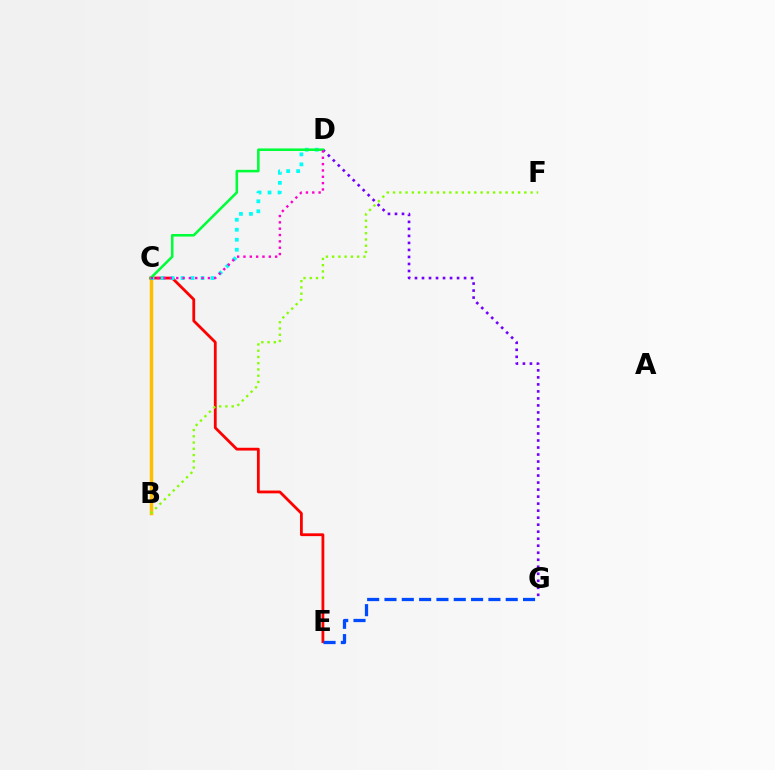{('B', 'C'): [{'color': '#ffbd00', 'line_style': 'solid', 'thickness': 2.5}], ('C', 'E'): [{'color': '#ff0000', 'line_style': 'solid', 'thickness': 2.02}], ('B', 'F'): [{'color': '#84ff00', 'line_style': 'dotted', 'thickness': 1.7}], ('E', 'G'): [{'color': '#004bff', 'line_style': 'dashed', 'thickness': 2.35}], ('D', 'G'): [{'color': '#7200ff', 'line_style': 'dotted', 'thickness': 1.91}], ('C', 'D'): [{'color': '#00fff6', 'line_style': 'dotted', 'thickness': 2.72}, {'color': '#00ff39', 'line_style': 'solid', 'thickness': 1.85}, {'color': '#ff00cf', 'line_style': 'dotted', 'thickness': 1.72}]}